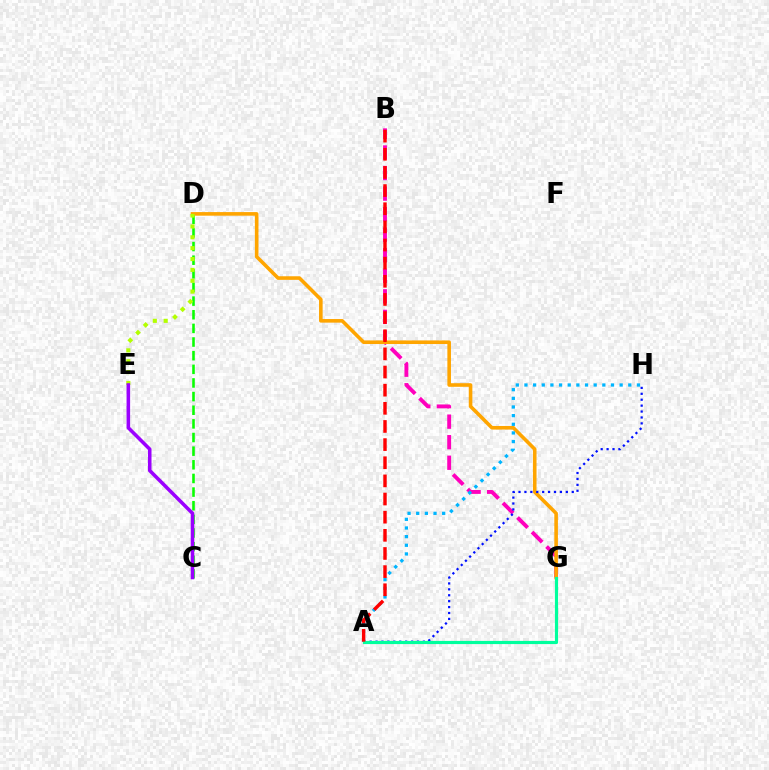{('B', 'G'): [{'color': '#ff00bd', 'line_style': 'dashed', 'thickness': 2.79}], ('C', 'D'): [{'color': '#08ff00', 'line_style': 'dashed', 'thickness': 1.85}], ('D', 'G'): [{'color': '#ffa500', 'line_style': 'solid', 'thickness': 2.59}], ('A', 'H'): [{'color': '#0010ff', 'line_style': 'dotted', 'thickness': 1.61}, {'color': '#00b5ff', 'line_style': 'dotted', 'thickness': 2.35}], ('D', 'E'): [{'color': '#b3ff00', 'line_style': 'dotted', 'thickness': 2.95}], ('C', 'E'): [{'color': '#9b00ff', 'line_style': 'solid', 'thickness': 2.56}], ('A', 'G'): [{'color': '#00ff9d', 'line_style': 'solid', 'thickness': 2.28}], ('A', 'B'): [{'color': '#ff0000', 'line_style': 'dashed', 'thickness': 2.46}]}